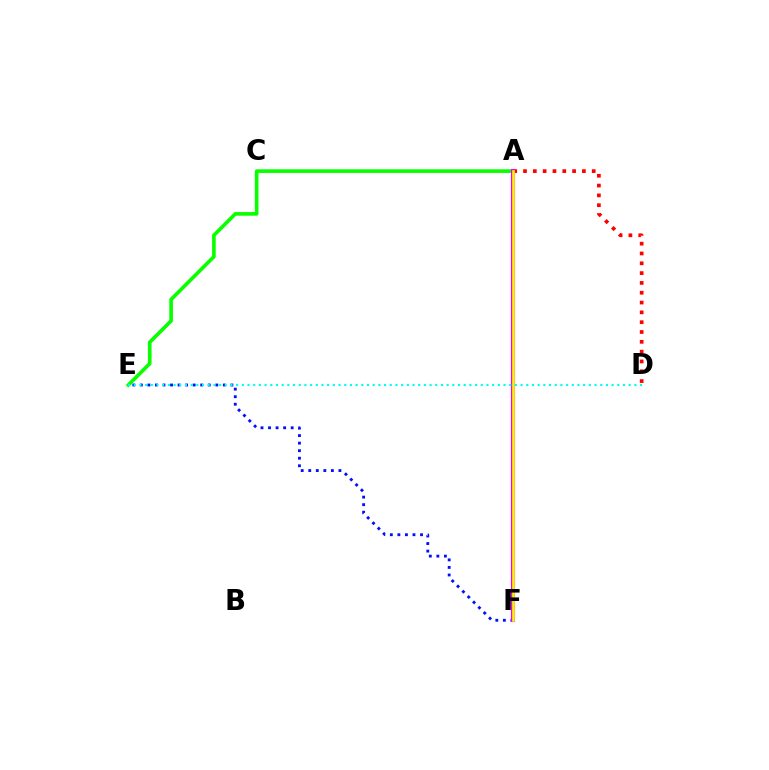{('A', 'E'): [{'color': '#08ff00', 'line_style': 'solid', 'thickness': 2.63}], ('A', 'D'): [{'color': '#ff0000', 'line_style': 'dotted', 'thickness': 2.67}], ('E', 'F'): [{'color': '#0010ff', 'line_style': 'dotted', 'thickness': 2.05}], ('A', 'F'): [{'color': '#ee00ff', 'line_style': 'solid', 'thickness': 2.94}, {'color': '#fcf500', 'line_style': 'solid', 'thickness': 1.88}], ('D', 'E'): [{'color': '#00fff6', 'line_style': 'dotted', 'thickness': 1.55}]}